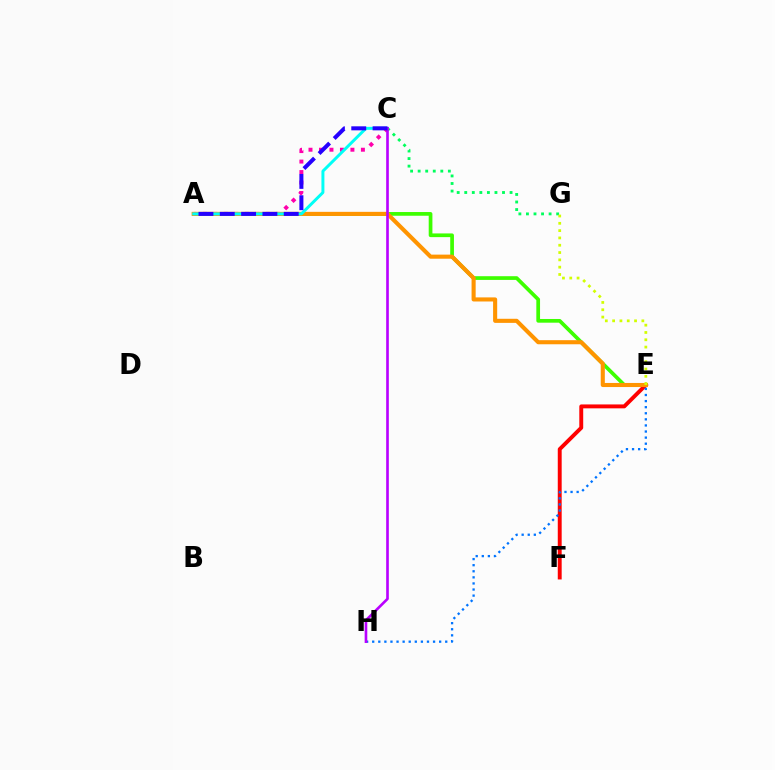{('E', 'F'): [{'color': '#ff0000', 'line_style': 'solid', 'thickness': 2.81}], ('A', 'C'): [{'color': '#ff00ac', 'line_style': 'dotted', 'thickness': 2.85}, {'color': '#00fff6', 'line_style': 'solid', 'thickness': 2.14}, {'color': '#2500ff', 'line_style': 'dashed', 'thickness': 2.9}], ('A', 'E'): [{'color': '#3dff00', 'line_style': 'solid', 'thickness': 2.67}, {'color': '#ff9400', 'line_style': 'solid', 'thickness': 2.94}], ('E', 'H'): [{'color': '#0074ff', 'line_style': 'dotted', 'thickness': 1.65}], ('C', 'G'): [{'color': '#00ff5c', 'line_style': 'dotted', 'thickness': 2.05}], ('C', 'H'): [{'color': '#b900ff', 'line_style': 'solid', 'thickness': 1.9}], ('E', 'G'): [{'color': '#d1ff00', 'line_style': 'dotted', 'thickness': 1.99}]}